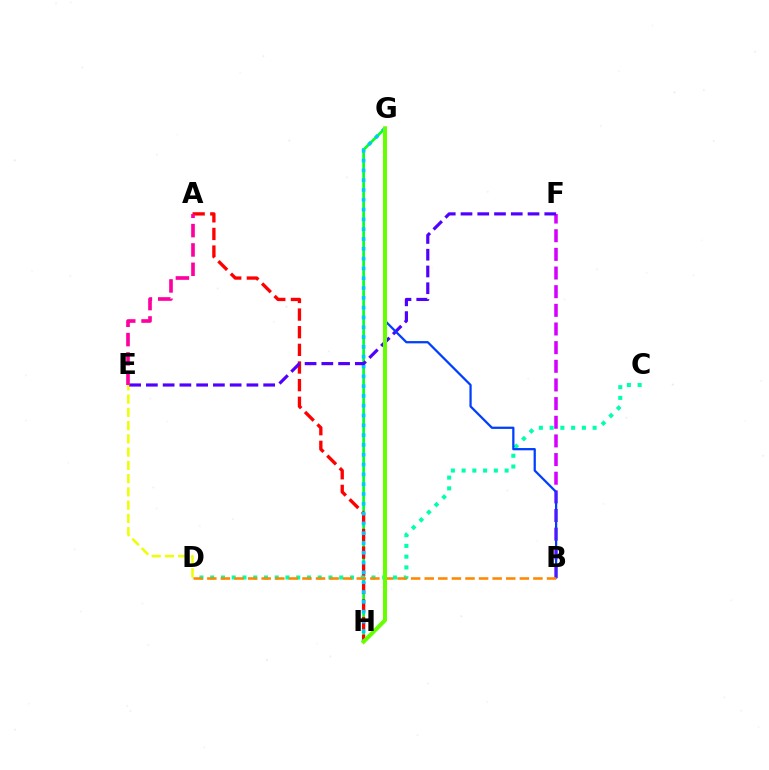{('G', 'H'): [{'color': '#00ff27', 'line_style': 'solid', 'thickness': 1.92}, {'color': '#00c7ff', 'line_style': 'dotted', 'thickness': 2.66}, {'color': '#66ff00', 'line_style': 'solid', 'thickness': 2.9}], ('A', 'H'): [{'color': '#ff0000', 'line_style': 'dashed', 'thickness': 2.4}], ('C', 'D'): [{'color': '#00ffaf', 'line_style': 'dotted', 'thickness': 2.92}], ('D', 'E'): [{'color': '#eeff00', 'line_style': 'dashed', 'thickness': 1.8}], ('B', 'F'): [{'color': '#d600ff', 'line_style': 'dashed', 'thickness': 2.53}], ('E', 'F'): [{'color': '#4f00ff', 'line_style': 'dashed', 'thickness': 2.28}], ('B', 'G'): [{'color': '#003fff', 'line_style': 'solid', 'thickness': 1.62}], ('A', 'E'): [{'color': '#ff00a0', 'line_style': 'dashed', 'thickness': 2.63}], ('B', 'D'): [{'color': '#ff8800', 'line_style': 'dashed', 'thickness': 1.85}]}